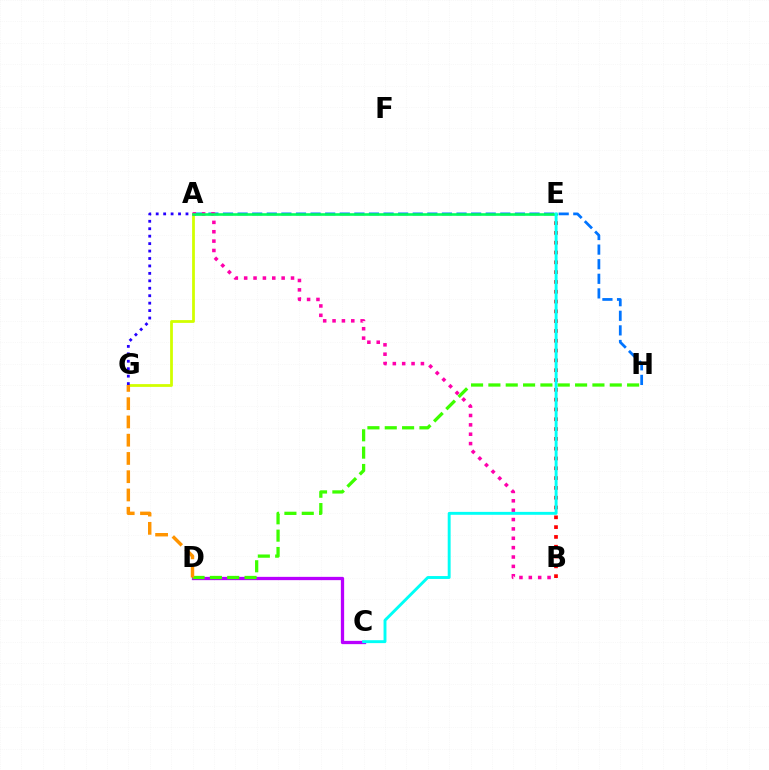{('B', 'E'): [{'color': '#ff0000', 'line_style': 'dotted', 'thickness': 2.66}], ('C', 'D'): [{'color': '#b900ff', 'line_style': 'solid', 'thickness': 2.36}], ('A', 'H'): [{'color': '#0074ff', 'line_style': 'dashed', 'thickness': 1.98}], ('A', 'G'): [{'color': '#d1ff00', 'line_style': 'solid', 'thickness': 2.0}, {'color': '#2500ff', 'line_style': 'dotted', 'thickness': 2.02}], ('A', 'B'): [{'color': '#ff00ac', 'line_style': 'dotted', 'thickness': 2.55}], ('A', 'E'): [{'color': '#00ff5c', 'line_style': 'solid', 'thickness': 1.89}], ('C', 'E'): [{'color': '#00fff6', 'line_style': 'solid', 'thickness': 2.09}], ('D', 'H'): [{'color': '#3dff00', 'line_style': 'dashed', 'thickness': 2.36}], ('D', 'G'): [{'color': '#ff9400', 'line_style': 'dashed', 'thickness': 2.48}]}